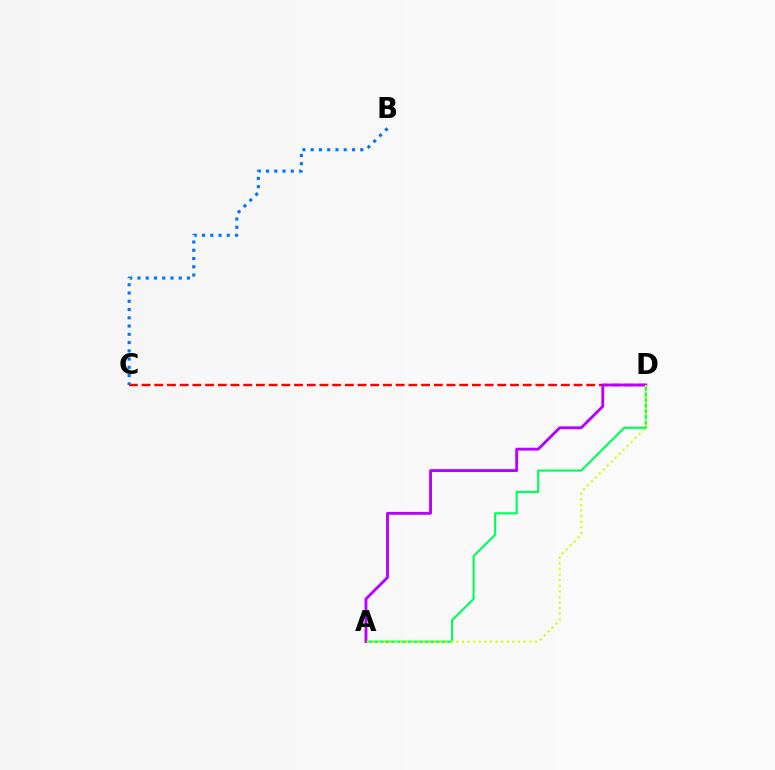{('C', 'D'): [{'color': '#ff0000', 'line_style': 'dashed', 'thickness': 1.73}], ('A', 'D'): [{'color': '#00ff5c', 'line_style': 'solid', 'thickness': 1.55}, {'color': '#b900ff', 'line_style': 'solid', 'thickness': 2.06}, {'color': '#d1ff00', 'line_style': 'dotted', 'thickness': 1.52}], ('B', 'C'): [{'color': '#0074ff', 'line_style': 'dotted', 'thickness': 2.24}]}